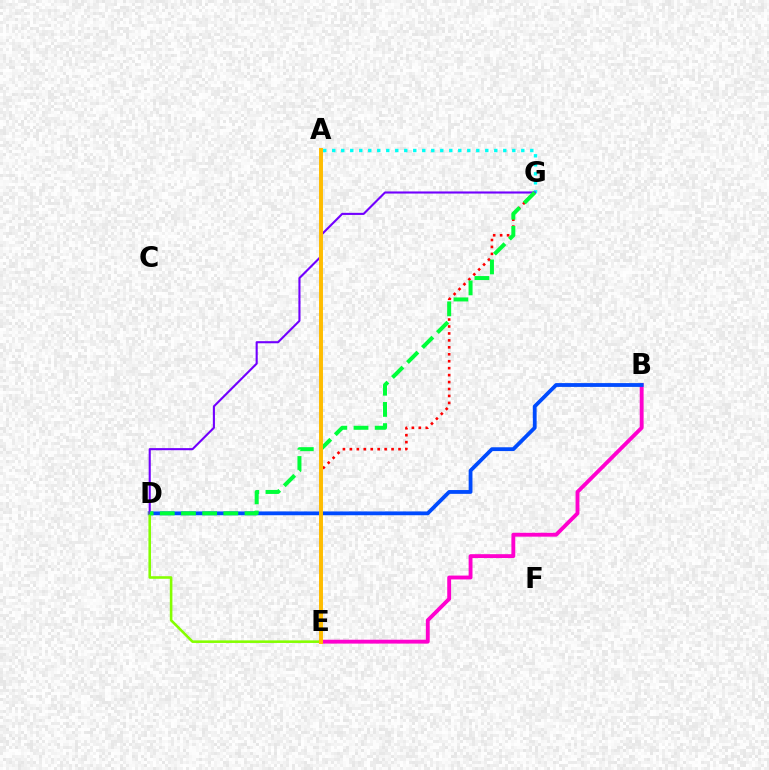{('A', 'G'): [{'color': '#00fff6', 'line_style': 'dotted', 'thickness': 2.45}], ('B', 'E'): [{'color': '#ff00cf', 'line_style': 'solid', 'thickness': 2.78}], ('E', 'G'): [{'color': '#ff0000', 'line_style': 'dotted', 'thickness': 1.89}], ('B', 'D'): [{'color': '#004bff', 'line_style': 'solid', 'thickness': 2.74}], ('D', 'E'): [{'color': '#84ff00', 'line_style': 'solid', 'thickness': 1.86}], ('D', 'G'): [{'color': '#7200ff', 'line_style': 'solid', 'thickness': 1.52}, {'color': '#00ff39', 'line_style': 'dashed', 'thickness': 2.88}], ('A', 'E'): [{'color': '#ffbd00', 'line_style': 'solid', 'thickness': 2.84}]}